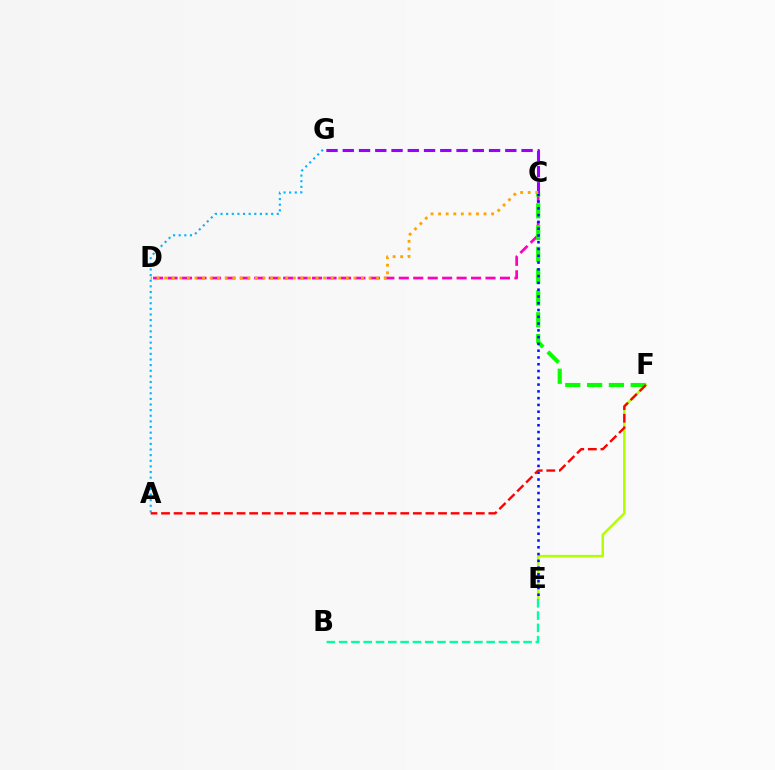{('E', 'F'): [{'color': '#b3ff00', 'line_style': 'solid', 'thickness': 1.8}], ('B', 'E'): [{'color': '#00ff9d', 'line_style': 'dashed', 'thickness': 1.67}], ('C', 'D'): [{'color': '#ff00bd', 'line_style': 'dashed', 'thickness': 1.96}, {'color': '#ffa500', 'line_style': 'dotted', 'thickness': 2.06}], ('C', 'F'): [{'color': '#08ff00', 'line_style': 'dashed', 'thickness': 2.96}], ('A', 'G'): [{'color': '#00b5ff', 'line_style': 'dotted', 'thickness': 1.53}], ('C', 'E'): [{'color': '#0010ff', 'line_style': 'dotted', 'thickness': 1.84}], ('A', 'F'): [{'color': '#ff0000', 'line_style': 'dashed', 'thickness': 1.71}], ('C', 'G'): [{'color': '#9b00ff', 'line_style': 'dashed', 'thickness': 2.21}]}